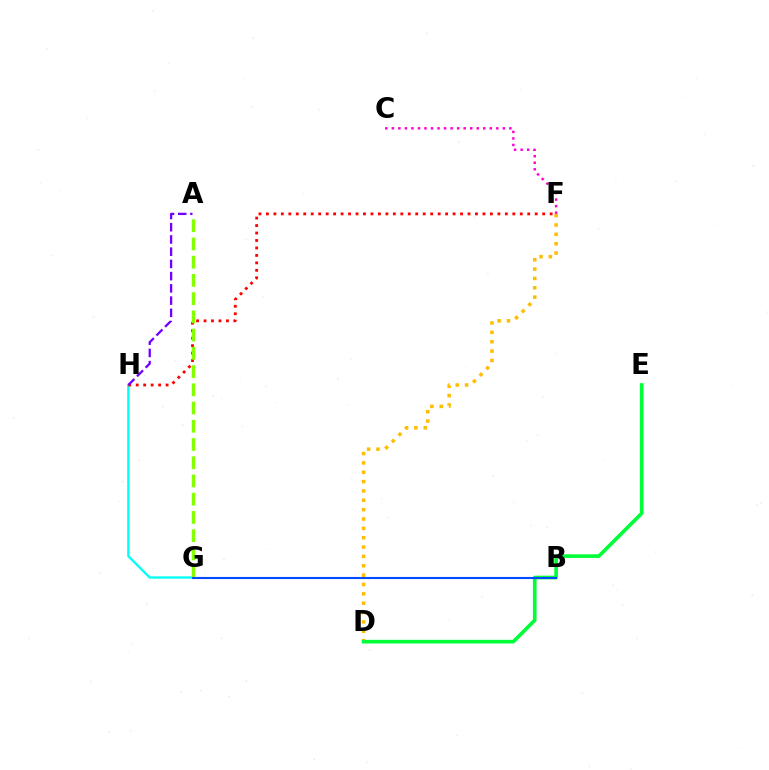{('D', 'F'): [{'color': '#ffbd00', 'line_style': 'dotted', 'thickness': 2.54}], ('G', 'H'): [{'color': '#00fff6', 'line_style': 'solid', 'thickness': 1.66}], ('F', 'H'): [{'color': '#ff0000', 'line_style': 'dotted', 'thickness': 2.03}], ('D', 'E'): [{'color': '#00ff39', 'line_style': 'solid', 'thickness': 2.64}], ('A', 'G'): [{'color': '#84ff00', 'line_style': 'dashed', 'thickness': 2.48}], ('B', 'G'): [{'color': '#004bff', 'line_style': 'solid', 'thickness': 1.51}], ('A', 'H'): [{'color': '#7200ff', 'line_style': 'dashed', 'thickness': 1.66}], ('C', 'F'): [{'color': '#ff00cf', 'line_style': 'dotted', 'thickness': 1.77}]}